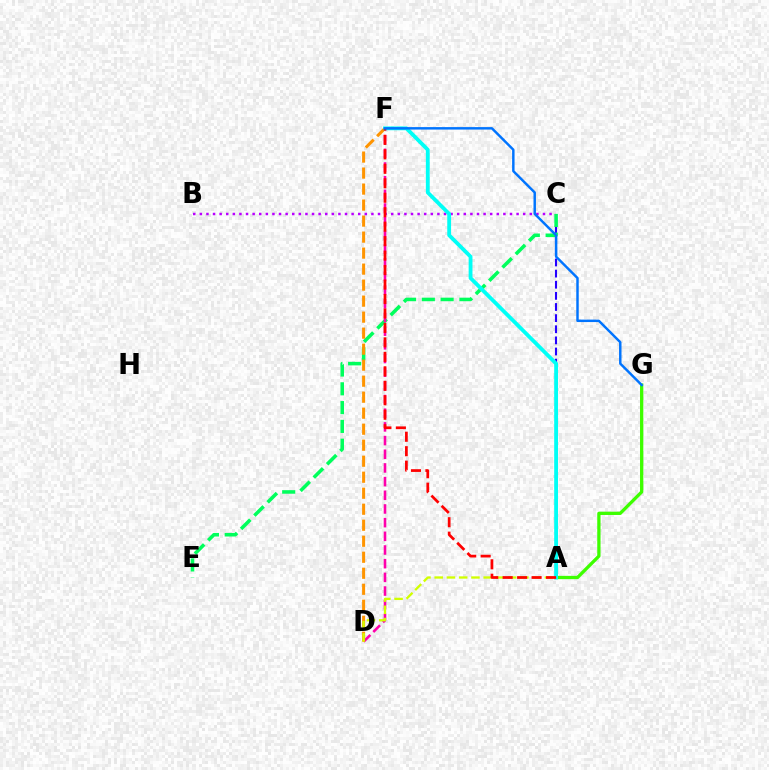{('A', 'C'): [{'color': '#2500ff', 'line_style': 'dashed', 'thickness': 1.51}], ('C', 'E'): [{'color': '#00ff5c', 'line_style': 'dashed', 'thickness': 2.55}], ('D', 'F'): [{'color': '#ff00ac', 'line_style': 'dashed', 'thickness': 1.86}, {'color': '#ff9400', 'line_style': 'dashed', 'thickness': 2.17}], ('B', 'C'): [{'color': '#b900ff', 'line_style': 'dotted', 'thickness': 1.79}], ('A', 'D'): [{'color': '#d1ff00', 'line_style': 'dashed', 'thickness': 1.66}], ('A', 'G'): [{'color': '#3dff00', 'line_style': 'solid', 'thickness': 2.37}], ('A', 'F'): [{'color': '#00fff6', 'line_style': 'solid', 'thickness': 2.75}, {'color': '#ff0000', 'line_style': 'dashed', 'thickness': 1.97}], ('F', 'G'): [{'color': '#0074ff', 'line_style': 'solid', 'thickness': 1.77}]}